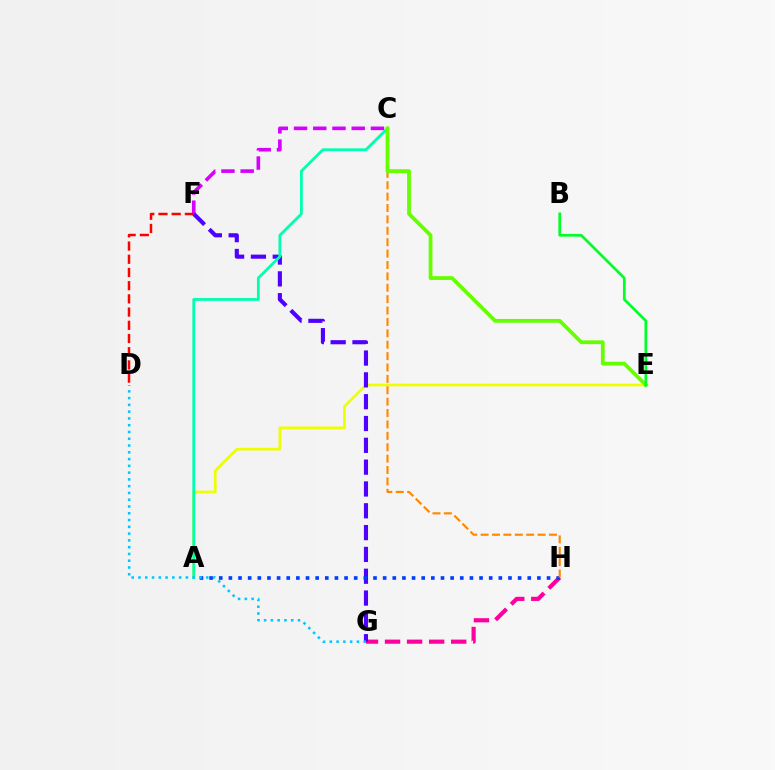{('A', 'E'): [{'color': '#eeff00', 'line_style': 'solid', 'thickness': 1.91}], ('G', 'H'): [{'color': '#ff00a0', 'line_style': 'dashed', 'thickness': 3.0}], ('C', 'F'): [{'color': '#d600ff', 'line_style': 'dashed', 'thickness': 2.61}], ('F', 'G'): [{'color': '#4f00ff', 'line_style': 'dashed', 'thickness': 2.96}], ('A', 'H'): [{'color': '#003fff', 'line_style': 'dotted', 'thickness': 2.62}], ('A', 'C'): [{'color': '#00ffaf', 'line_style': 'solid', 'thickness': 2.01}], ('D', 'F'): [{'color': '#ff0000', 'line_style': 'dashed', 'thickness': 1.79}], ('D', 'G'): [{'color': '#00c7ff', 'line_style': 'dotted', 'thickness': 1.84}], ('C', 'H'): [{'color': '#ff8800', 'line_style': 'dashed', 'thickness': 1.55}], ('C', 'E'): [{'color': '#66ff00', 'line_style': 'solid', 'thickness': 2.72}], ('B', 'E'): [{'color': '#00ff27', 'line_style': 'solid', 'thickness': 1.96}]}